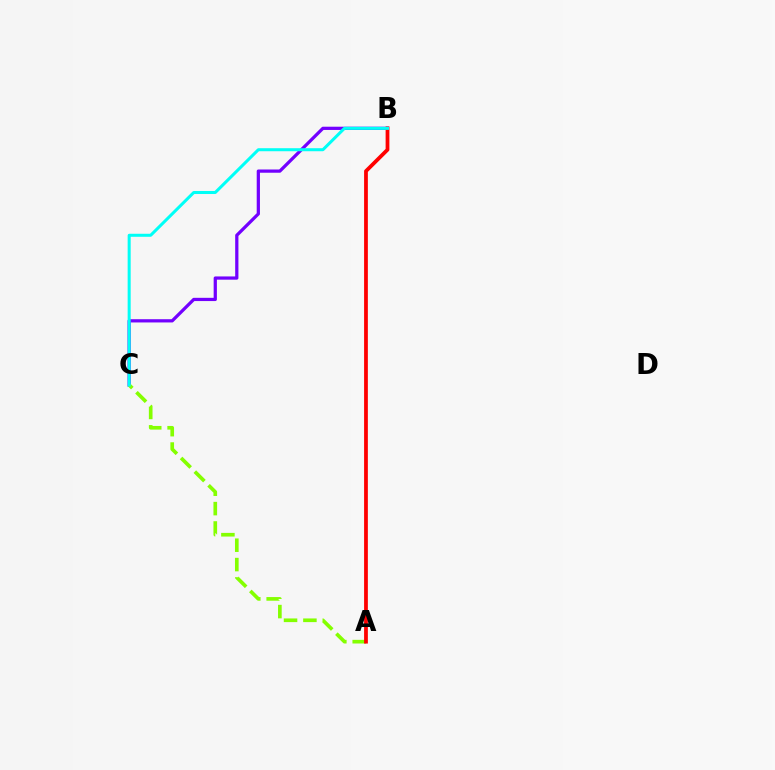{('B', 'C'): [{'color': '#7200ff', 'line_style': 'solid', 'thickness': 2.33}, {'color': '#00fff6', 'line_style': 'solid', 'thickness': 2.18}], ('A', 'C'): [{'color': '#84ff00', 'line_style': 'dashed', 'thickness': 2.63}], ('A', 'B'): [{'color': '#ff0000', 'line_style': 'solid', 'thickness': 2.71}]}